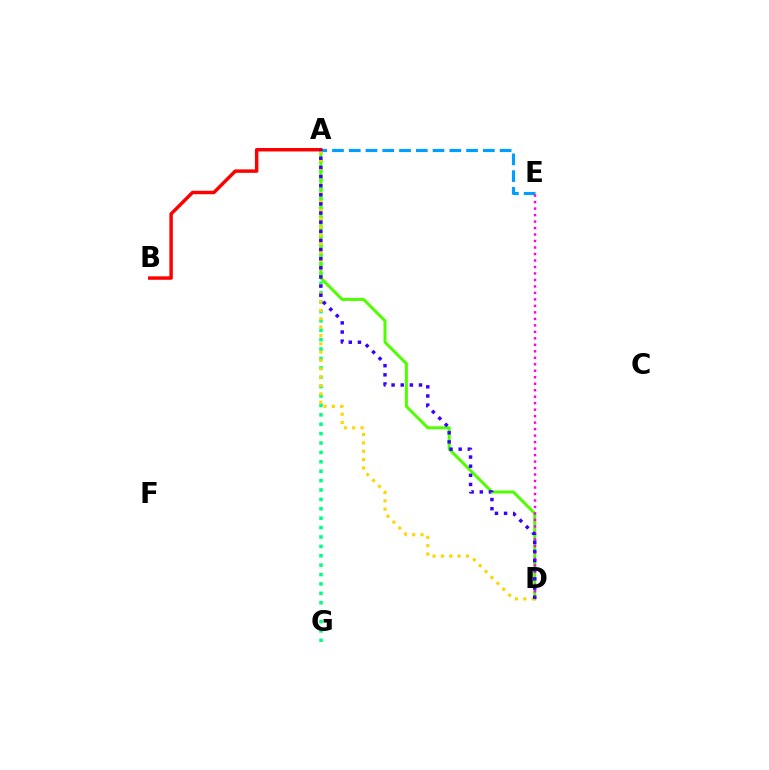{('A', 'G'): [{'color': '#00ff86', 'line_style': 'dotted', 'thickness': 2.55}], ('A', 'E'): [{'color': '#009eff', 'line_style': 'dashed', 'thickness': 2.28}], ('A', 'D'): [{'color': '#4fff00', 'line_style': 'solid', 'thickness': 2.15}, {'color': '#ffd500', 'line_style': 'dotted', 'thickness': 2.27}, {'color': '#3700ff', 'line_style': 'dotted', 'thickness': 2.48}], ('D', 'E'): [{'color': '#ff00ed', 'line_style': 'dotted', 'thickness': 1.76}], ('A', 'B'): [{'color': '#ff0000', 'line_style': 'solid', 'thickness': 2.48}]}